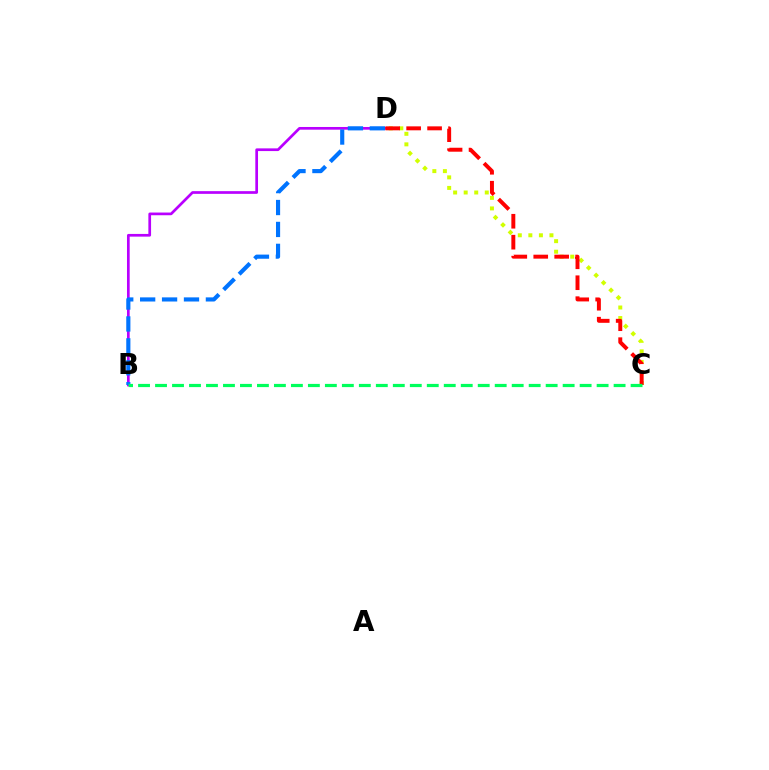{('C', 'D'): [{'color': '#d1ff00', 'line_style': 'dotted', 'thickness': 2.87}, {'color': '#ff0000', 'line_style': 'dashed', 'thickness': 2.85}], ('B', 'D'): [{'color': '#b900ff', 'line_style': 'solid', 'thickness': 1.94}, {'color': '#0074ff', 'line_style': 'dashed', 'thickness': 2.98}], ('B', 'C'): [{'color': '#00ff5c', 'line_style': 'dashed', 'thickness': 2.31}]}